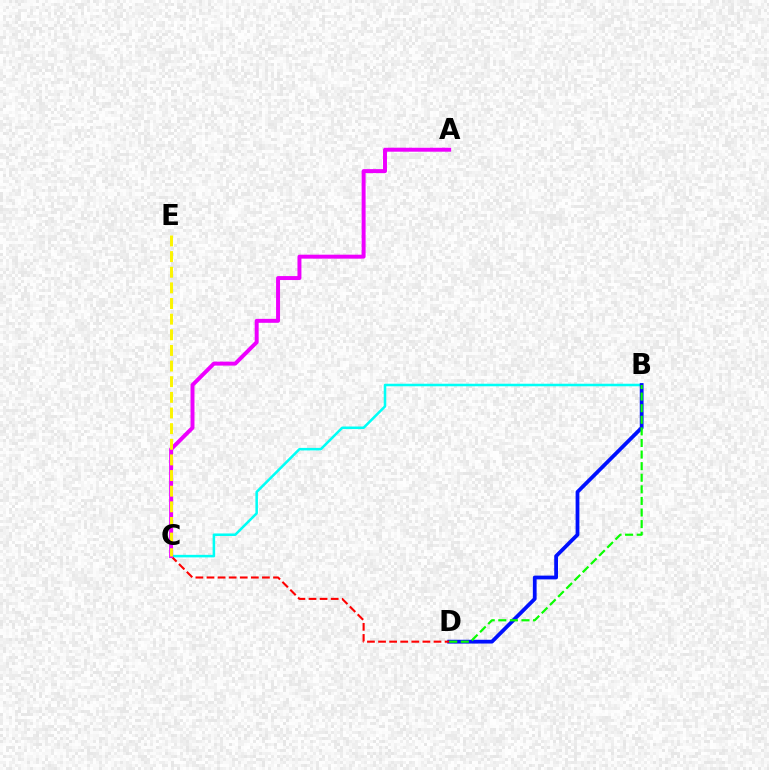{('B', 'C'): [{'color': '#00fff6', 'line_style': 'solid', 'thickness': 1.83}], ('B', 'D'): [{'color': '#0010ff', 'line_style': 'solid', 'thickness': 2.73}, {'color': '#08ff00', 'line_style': 'dashed', 'thickness': 1.57}], ('C', 'D'): [{'color': '#ff0000', 'line_style': 'dashed', 'thickness': 1.51}], ('A', 'C'): [{'color': '#ee00ff', 'line_style': 'solid', 'thickness': 2.85}], ('C', 'E'): [{'color': '#fcf500', 'line_style': 'dashed', 'thickness': 2.12}]}